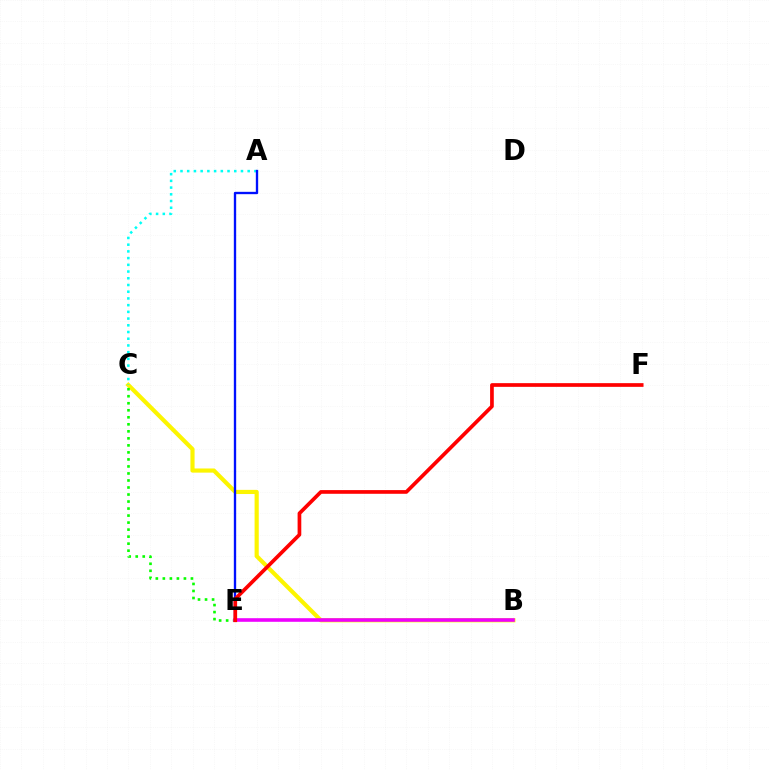{('B', 'C'): [{'color': '#fcf500', 'line_style': 'solid', 'thickness': 2.99}], ('A', 'C'): [{'color': '#00fff6', 'line_style': 'dotted', 'thickness': 1.83}], ('C', 'E'): [{'color': '#08ff00', 'line_style': 'dotted', 'thickness': 1.91}], ('A', 'E'): [{'color': '#0010ff', 'line_style': 'solid', 'thickness': 1.68}], ('B', 'E'): [{'color': '#ee00ff', 'line_style': 'solid', 'thickness': 2.59}], ('E', 'F'): [{'color': '#ff0000', 'line_style': 'solid', 'thickness': 2.66}]}